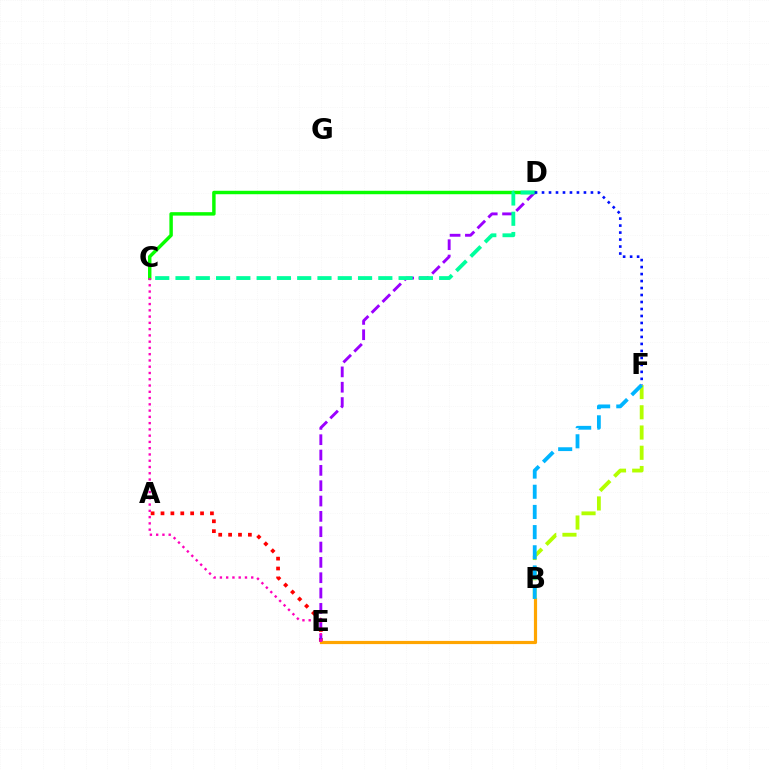{('C', 'D'): [{'color': '#08ff00', 'line_style': 'solid', 'thickness': 2.48}, {'color': '#00ff9d', 'line_style': 'dashed', 'thickness': 2.76}], ('A', 'E'): [{'color': '#ff0000', 'line_style': 'dotted', 'thickness': 2.69}], ('B', 'E'): [{'color': '#ffa500', 'line_style': 'solid', 'thickness': 2.29}], ('D', 'E'): [{'color': '#9b00ff', 'line_style': 'dashed', 'thickness': 2.08}], ('B', 'F'): [{'color': '#b3ff00', 'line_style': 'dashed', 'thickness': 2.75}, {'color': '#00b5ff', 'line_style': 'dashed', 'thickness': 2.74}], ('D', 'F'): [{'color': '#0010ff', 'line_style': 'dotted', 'thickness': 1.9}], ('C', 'E'): [{'color': '#ff00bd', 'line_style': 'dotted', 'thickness': 1.7}]}